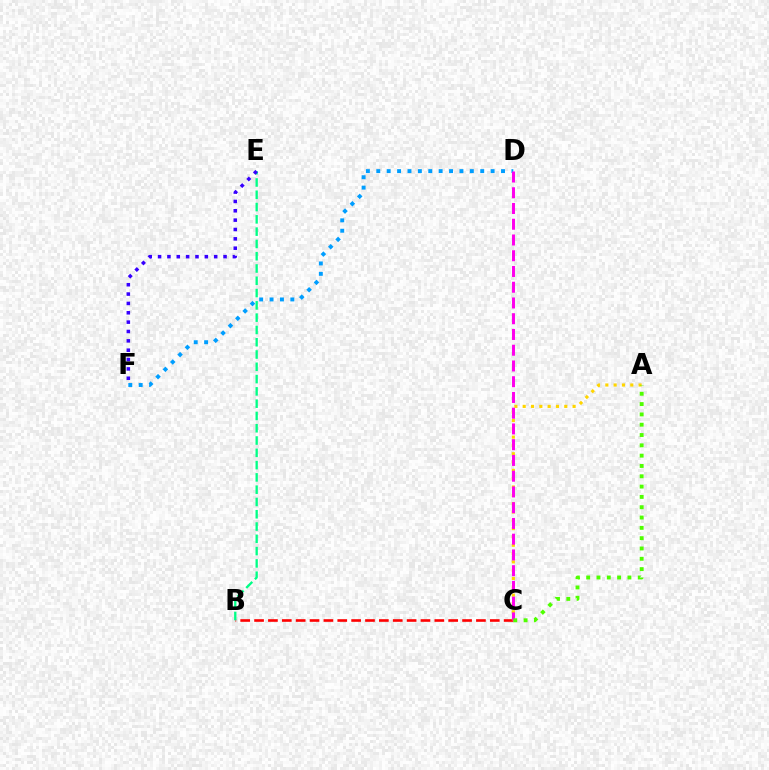{('D', 'F'): [{'color': '#009eff', 'line_style': 'dotted', 'thickness': 2.82}], ('B', 'C'): [{'color': '#ff0000', 'line_style': 'dashed', 'thickness': 1.88}], ('A', 'C'): [{'color': '#ffd500', 'line_style': 'dotted', 'thickness': 2.26}, {'color': '#4fff00', 'line_style': 'dotted', 'thickness': 2.8}], ('C', 'D'): [{'color': '#ff00ed', 'line_style': 'dashed', 'thickness': 2.14}], ('B', 'E'): [{'color': '#00ff86', 'line_style': 'dashed', 'thickness': 1.67}], ('E', 'F'): [{'color': '#3700ff', 'line_style': 'dotted', 'thickness': 2.54}]}